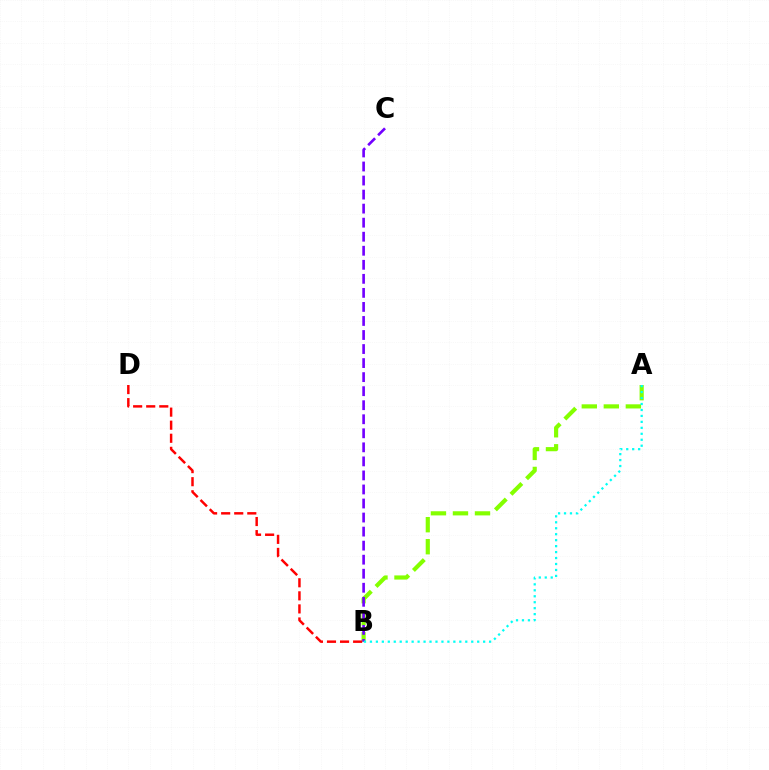{('A', 'B'): [{'color': '#84ff00', 'line_style': 'dashed', 'thickness': 2.99}, {'color': '#00fff6', 'line_style': 'dotted', 'thickness': 1.62}], ('B', 'D'): [{'color': '#ff0000', 'line_style': 'dashed', 'thickness': 1.78}], ('B', 'C'): [{'color': '#7200ff', 'line_style': 'dashed', 'thickness': 1.91}]}